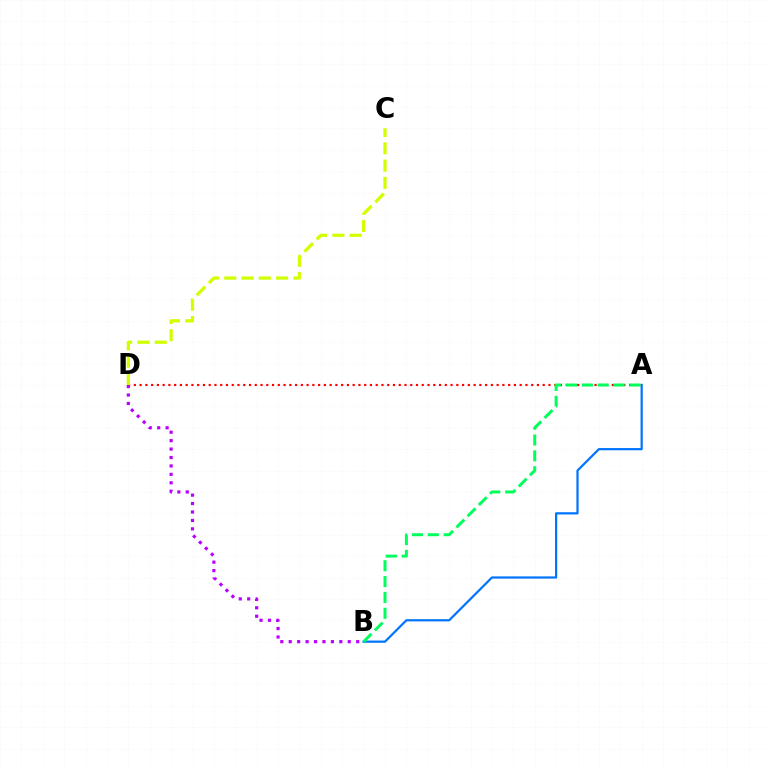{('A', 'D'): [{'color': '#ff0000', 'line_style': 'dotted', 'thickness': 1.56}], ('A', 'B'): [{'color': '#0074ff', 'line_style': 'solid', 'thickness': 1.6}, {'color': '#00ff5c', 'line_style': 'dashed', 'thickness': 2.15}], ('C', 'D'): [{'color': '#d1ff00', 'line_style': 'dashed', 'thickness': 2.35}], ('B', 'D'): [{'color': '#b900ff', 'line_style': 'dotted', 'thickness': 2.29}]}